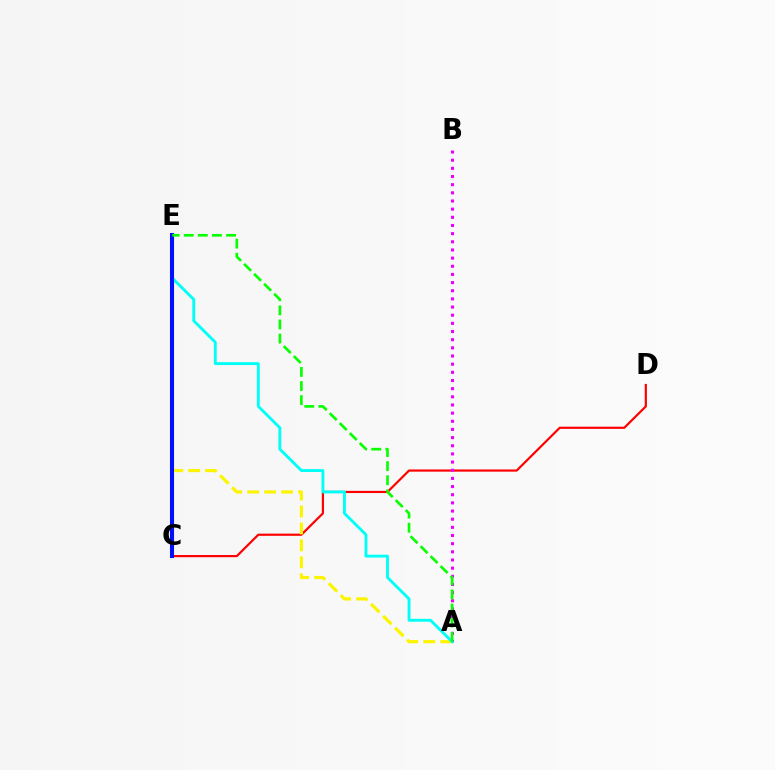{('C', 'D'): [{'color': '#ff0000', 'line_style': 'solid', 'thickness': 1.57}], ('A', 'E'): [{'color': '#fcf500', 'line_style': 'dashed', 'thickness': 2.3}, {'color': '#00fff6', 'line_style': 'solid', 'thickness': 2.07}, {'color': '#08ff00', 'line_style': 'dashed', 'thickness': 1.92}], ('A', 'B'): [{'color': '#ee00ff', 'line_style': 'dotted', 'thickness': 2.22}], ('C', 'E'): [{'color': '#0010ff', 'line_style': 'solid', 'thickness': 2.93}]}